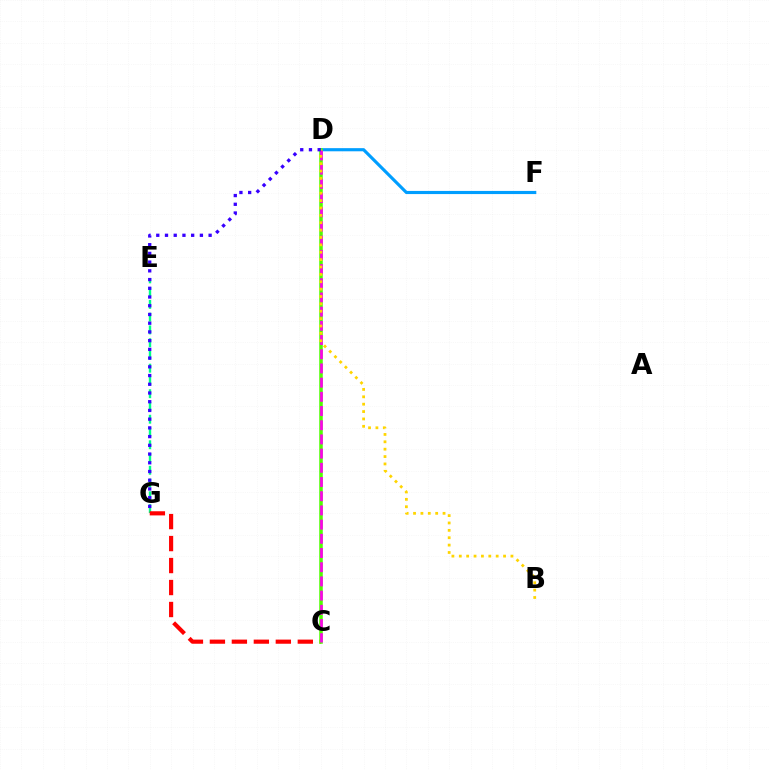{('E', 'G'): [{'color': '#00ff86', 'line_style': 'dashed', 'thickness': 1.73}], ('C', 'G'): [{'color': '#ff0000', 'line_style': 'dashed', 'thickness': 2.99}], ('D', 'F'): [{'color': '#009eff', 'line_style': 'solid', 'thickness': 2.26}], ('C', 'D'): [{'color': '#4fff00', 'line_style': 'solid', 'thickness': 2.54}, {'color': '#ff00ed', 'line_style': 'dashed', 'thickness': 1.93}], ('B', 'D'): [{'color': '#ffd500', 'line_style': 'dotted', 'thickness': 2.0}], ('D', 'G'): [{'color': '#3700ff', 'line_style': 'dotted', 'thickness': 2.37}]}